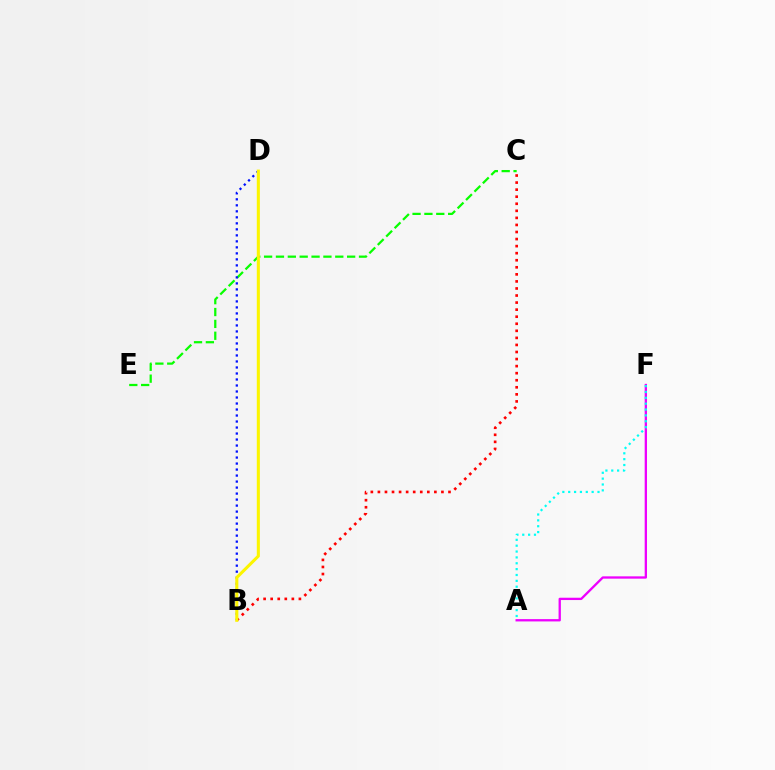{('C', 'E'): [{'color': '#08ff00', 'line_style': 'dashed', 'thickness': 1.61}], ('B', 'C'): [{'color': '#ff0000', 'line_style': 'dotted', 'thickness': 1.92}], ('A', 'F'): [{'color': '#ee00ff', 'line_style': 'solid', 'thickness': 1.67}, {'color': '#00fff6', 'line_style': 'dotted', 'thickness': 1.59}], ('B', 'D'): [{'color': '#0010ff', 'line_style': 'dotted', 'thickness': 1.63}, {'color': '#fcf500', 'line_style': 'solid', 'thickness': 2.22}]}